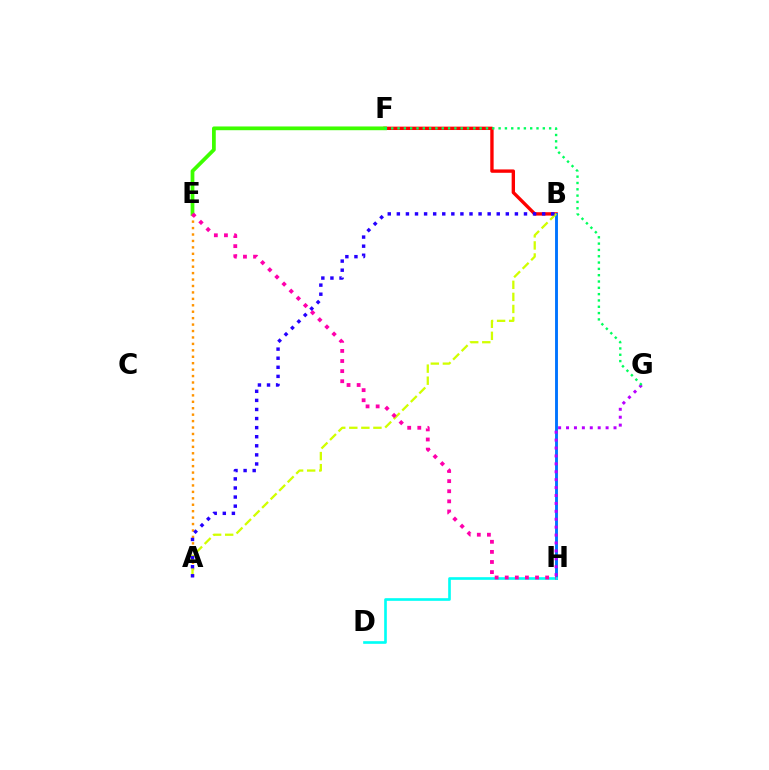{('B', 'F'): [{'color': '#ff0000', 'line_style': 'solid', 'thickness': 2.42}], ('E', 'F'): [{'color': '#3dff00', 'line_style': 'solid', 'thickness': 2.7}], ('B', 'H'): [{'color': '#0074ff', 'line_style': 'solid', 'thickness': 2.08}], ('A', 'E'): [{'color': '#ff9400', 'line_style': 'dotted', 'thickness': 1.75}], ('A', 'B'): [{'color': '#d1ff00', 'line_style': 'dashed', 'thickness': 1.64}, {'color': '#2500ff', 'line_style': 'dotted', 'thickness': 2.47}], ('D', 'H'): [{'color': '#00fff6', 'line_style': 'solid', 'thickness': 1.91}], ('G', 'H'): [{'color': '#b900ff', 'line_style': 'dotted', 'thickness': 2.15}], ('E', 'H'): [{'color': '#ff00ac', 'line_style': 'dotted', 'thickness': 2.74}], ('F', 'G'): [{'color': '#00ff5c', 'line_style': 'dotted', 'thickness': 1.72}]}